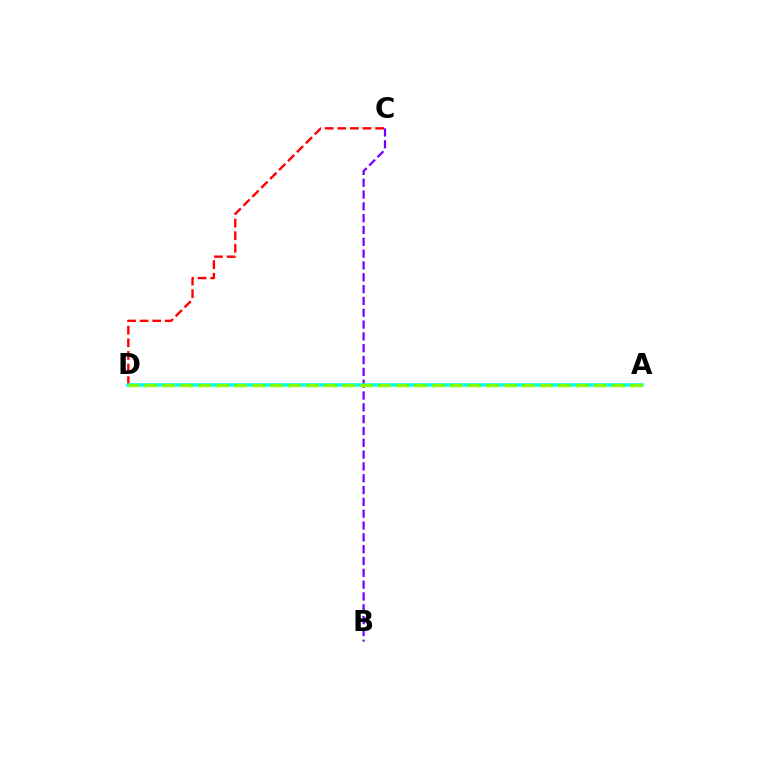{('B', 'C'): [{'color': '#7200ff', 'line_style': 'dashed', 'thickness': 1.61}], ('C', 'D'): [{'color': '#ff0000', 'line_style': 'dashed', 'thickness': 1.71}], ('A', 'D'): [{'color': '#00fff6', 'line_style': 'solid', 'thickness': 2.53}, {'color': '#84ff00', 'line_style': 'dashed', 'thickness': 2.44}]}